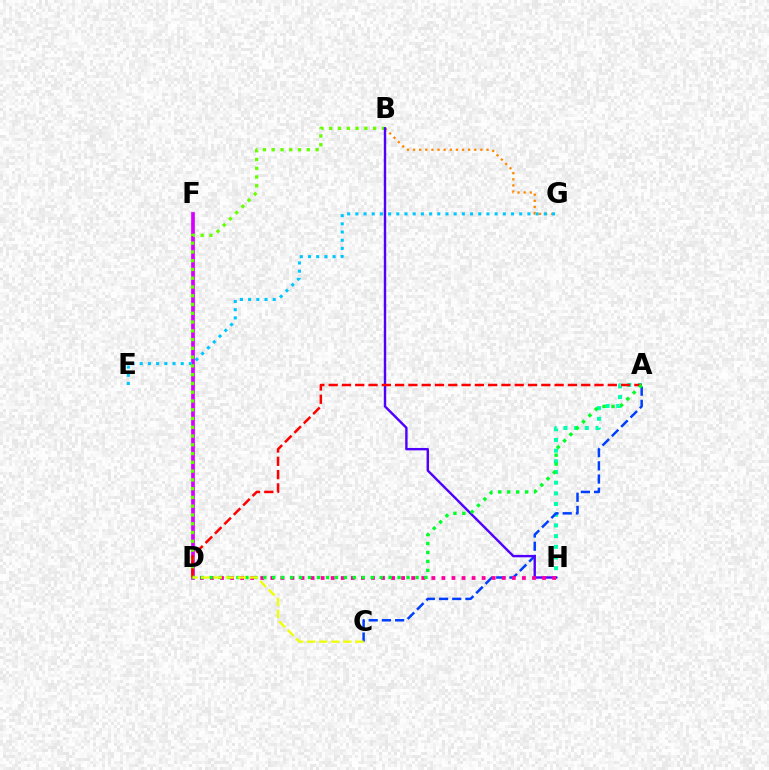{('A', 'H'): [{'color': '#00ffaf', 'line_style': 'dotted', 'thickness': 2.9}], ('B', 'G'): [{'color': '#ff8800', 'line_style': 'dotted', 'thickness': 1.66}], ('D', 'F'): [{'color': '#d600ff', 'line_style': 'solid', 'thickness': 2.66}], ('A', 'C'): [{'color': '#003fff', 'line_style': 'dashed', 'thickness': 1.79}], ('E', 'G'): [{'color': '#00c7ff', 'line_style': 'dotted', 'thickness': 2.23}], ('B', 'D'): [{'color': '#66ff00', 'line_style': 'dotted', 'thickness': 2.38}], ('B', 'H'): [{'color': '#4f00ff', 'line_style': 'solid', 'thickness': 1.74}], ('A', 'D'): [{'color': '#ff0000', 'line_style': 'dashed', 'thickness': 1.81}, {'color': '#00ff27', 'line_style': 'dotted', 'thickness': 2.43}], ('D', 'H'): [{'color': '#ff00a0', 'line_style': 'dotted', 'thickness': 2.73}], ('C', 'D'): [{'color': '#eeff00', 'line_style': 'dashed', 'thickness': 1.64}]}